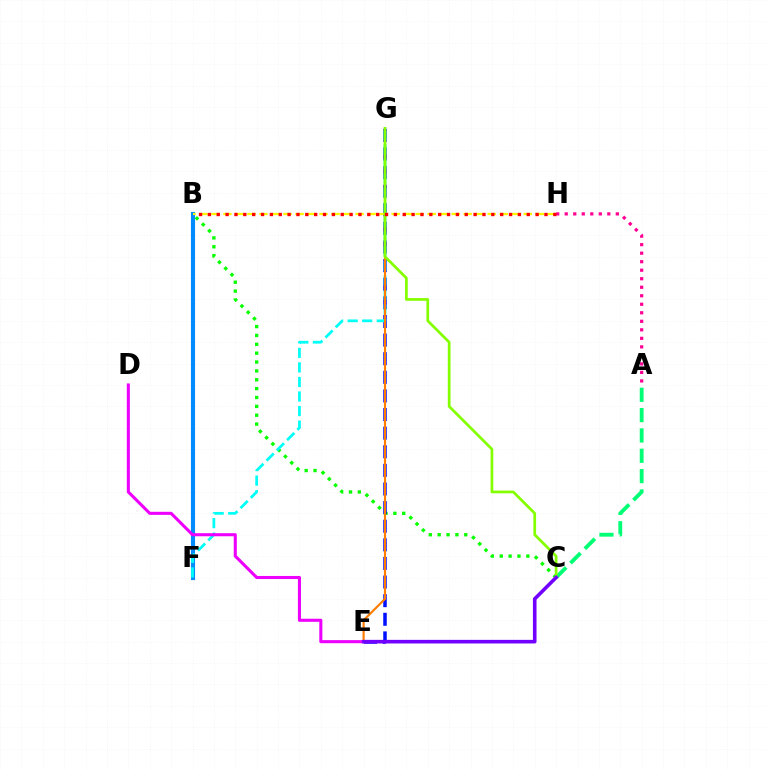{('B', 'F'): [{'color': '#008cff', 'line_style': 'solid', 'thickness': 2.97}], ('B', 'C'): [{'color': '#08ff00', 'line_style': 'dotted', 'thickness': 2.41}], ('E', 'G'): [{'color': '#0010ff', 'line_style': 'dashed', 'thickness': 2.53}, {'color': '#ff7c00', 'line_style': 'solid', 'thickness': 1.54}], ('A', 'C'): [{'color': '#00ff74', 'line_style': 'dashed', 'thickness': 2.76}], ('F', 'G'): [{'color': '#00fff6', 'line_style': 'dashed', 'thickness': 1.98}], ('B', 'H'): [{'color': '#fcf500', 'line_style': 'dashed', 'thickness': 1.63}, {'color': '#ff0000', 'line_style': 'dotted', 'thickness': 2.41}], ('A', 'H'): [{'color': '#ff0094', 'line_style': 'dotted', 'thickness': 2.31}], ('D', 'E'): [{'color': '#ee00ff', 'line_style': 'solid', 'thickness': 2.22}], ('C', 'G'): [{'color': '#84ff00', 'line_style': 'solid', 'thickness': 1.96}], ('C', 'E'): [{'color': '#7200ff', 'line_style': 'solid', 'thickness': 2.59}]}